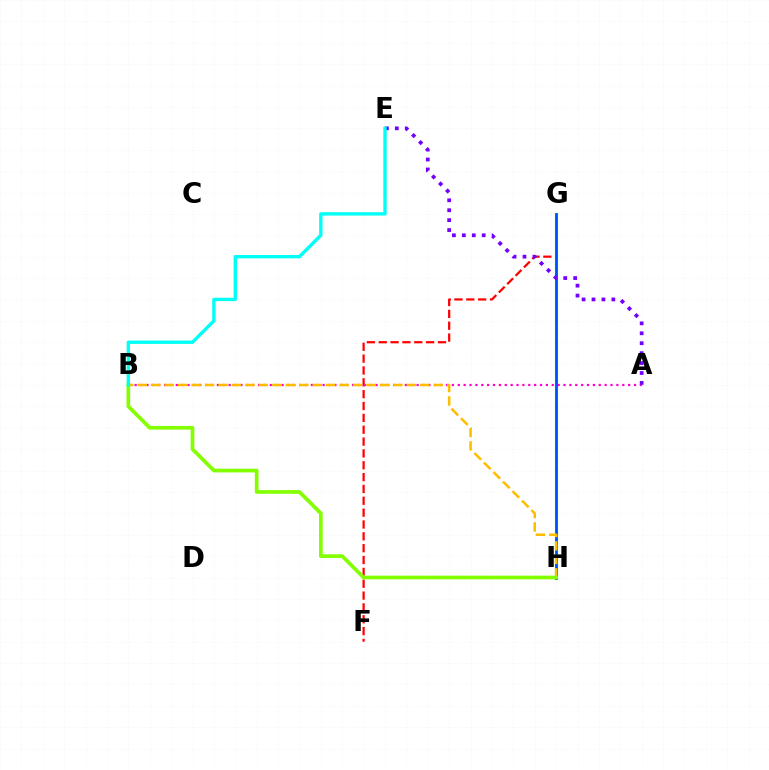{('F', 'G'): [{'color': '#ff0000', 'line_style': 'dashed', 'thickness': 1.61}], ('G', 'H'): [{'color': '#00ff39', 'line_style': 'solid', 'thickness': 2.23}, {'color': '#004bff', 'line_style': 'solid', 'thickness': 1.82}], ('A', 'B'): [{'color': '#ff00cf', 'line_style': 'dotted', 'thickness': 1.6}], ('B', 'H'): [{'color': '#ffbd00', 'line_style': 'dashed', 'thickness': 1.83}, {'color': '#84ff00', 'line_style': 'solid', 'thickness': 2.66}], ('A', 'E'): [{'color': '#7200ff', 'line_style': 'dotted', 'thickness': 2.7}], ('B', 'E'): [{'color': '#00fff6', 'line_style': 'solid', 'thickness': 2.42}]}